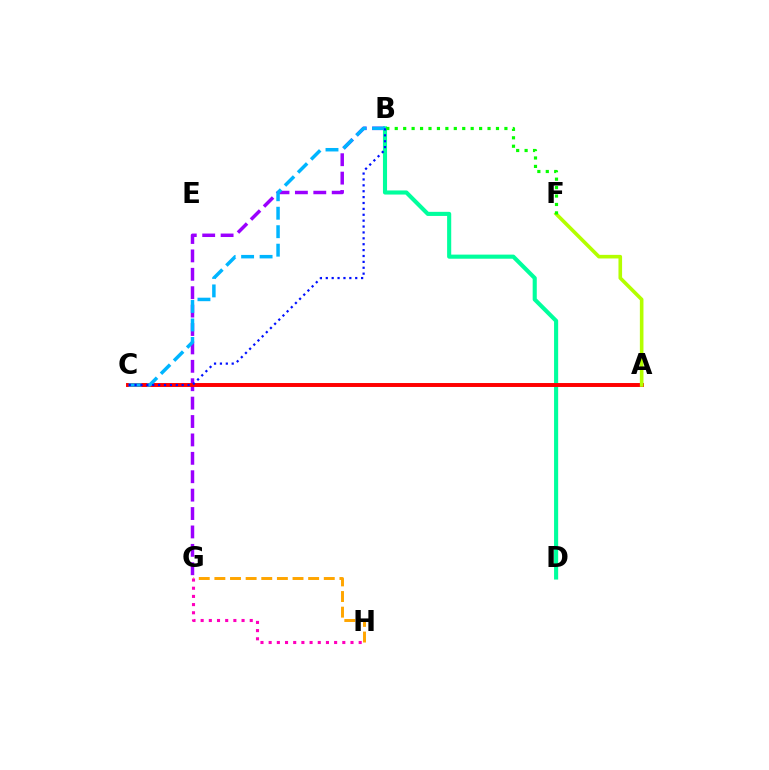{('B', 'G'): [{'color': '#9b00ff', 'line_style': 'dashed', 'thickness': 2.5}], ('B', 'D'): [{'color': '#00ff9d', 'line_style': 'solid', 'thickness': 2.95}], ('A', 'C'): [{'color': '#ff0000', 'line_style': 'solid', 'thickness': 2.84}], ('A', 'F'): [{'color': '#b3ff00', 'line_style': 'solid', 'thickness': 2.6}], ('B', 'F'): [{'color': '#08ff00', 'line_style': 'dotted', 'thickness': 2.29}], ('B', 'C'): [{'color': '#00b5ff', 'line_style': 'dashed', 'thickness': 2.51}, {'color': '#0010ff', 'line_style': 'dotted', 'thickness': 1.6}], ('G', 'H'): [{'color': '#ffa500', 'line_style': 'dashed', 'thickness': 2.12}, {'color': '#ff00bd', 'line_style': 'dotted', 'thickness': 2.22}]}